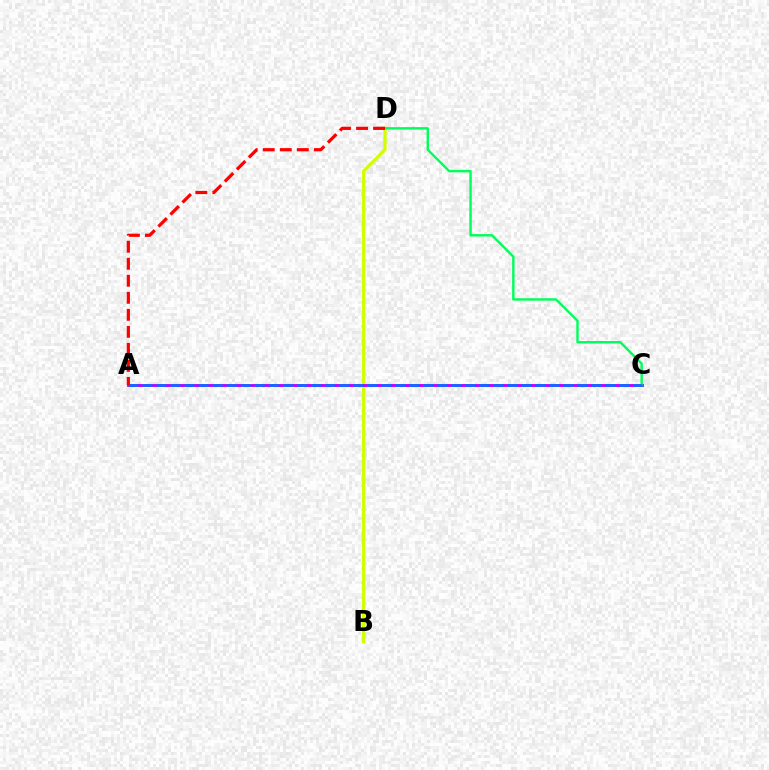{('B', 'D'): [{'color': '#d1ff00', 'line_style': 'solid', 'thickness': 2.34}], ('A', 'C'): [{'color': '#b900ff', 'line_style': 'solid', 'thickness': 2.05}, {'color': '#0074ff', 'line_style': 'dashed', 'thickness': 1.91}], ('C', 'D'): [{'color': '#00ff5c', 'line_style': 'solid', 'thickness': 1.75}], ('A', 'D'): [{'color': '#ff0000', 'line_style': 'dashed', 'thickness': 2.31}]}